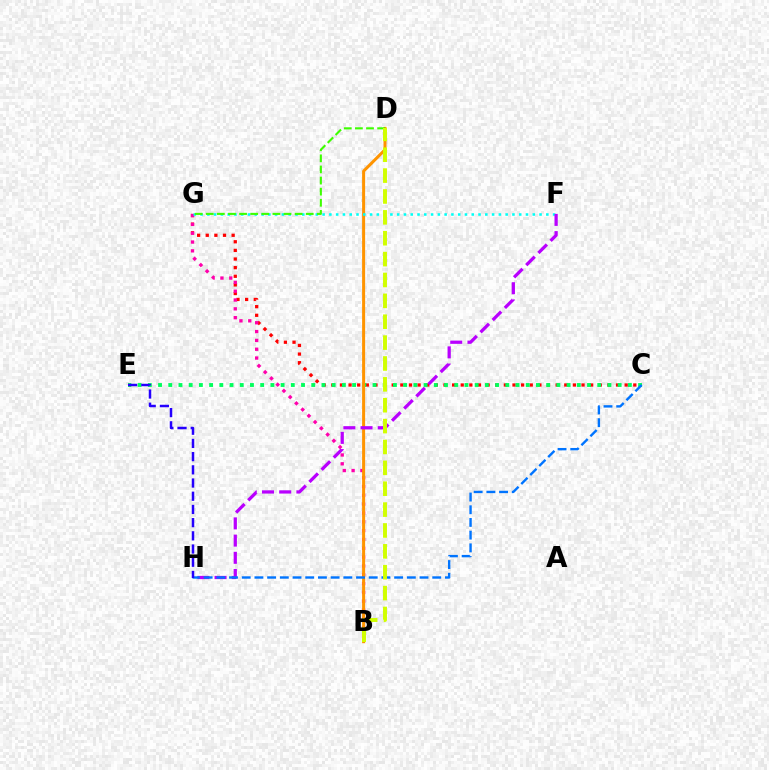{('C', 'G'): [{'color': '#ff0000', 'line_style': 'dotted', 'thickness': 2.34}], ('C', 'E'): [{'color': '#00ff5c', 'line_style': 'dotted', 'thickness': 2.78}], ('B', 'G'): [{'color': '#ff00ac', 'line_style': 'dotted', 'thickness': 2.4}], ('B', 'D'): [{'color': '#ff9400', 'line_style': 'solid', 'thickness': 2.17}, {'color': '#d1ff00', 'line_style': 'dashed', 'thickness': 2.84}], ('F', 'G'): [{'color': '#00fff6', 'line_style': 'dotted', 'thickness': 1.84}], ('D', 'G'): [{'color': '#3dff00', 'line_style': 'dashed', 'thickness': 1.51}], ('F', 'H'): [{'color': '#b900ff', 'line_style': 'dashed', 'thickness': 2.34}], ('C', 'H'): [{'color': '#0074ff', 'line_style': 'dashed', 'thickness': 1.73}], ('E', 'H'): [{'color': '#2500ff', 'line_style': 'dashed', 'thickness': 1.79}]}